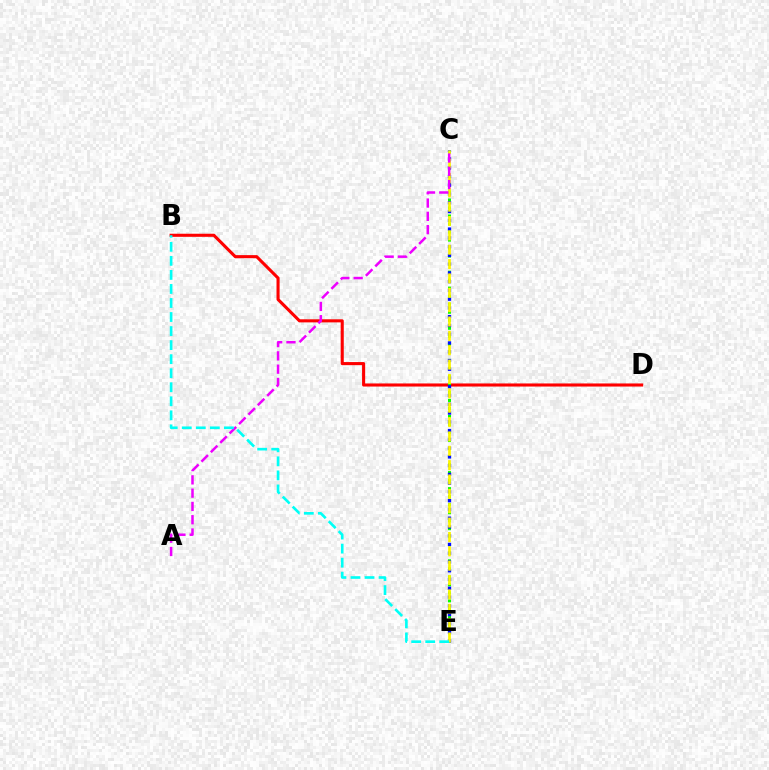{('B', 'D'): [{'color': '#ff0000', 'line_style': 'solid', 'thickness': 2.22}], ('C', 'E'): [{'color': '#08ff00', 'line_style': 'dotted', 'thickness': 2.18}, {'color': '#0010ff', 'line_style': 'dotted', 'thickness': 2.38}, {'color': '#fcf500', 'line_style': 'dashed', 'thickness': 1.95}], ('A', 'C'): [{'color': '#ee00ff', 'line_style': 'dashed', 'thickness': 1.8}], ('B', 'E'): [{'color': '#00fff6', 'line_style': 'dashed', 'thickness': 1.91}]}